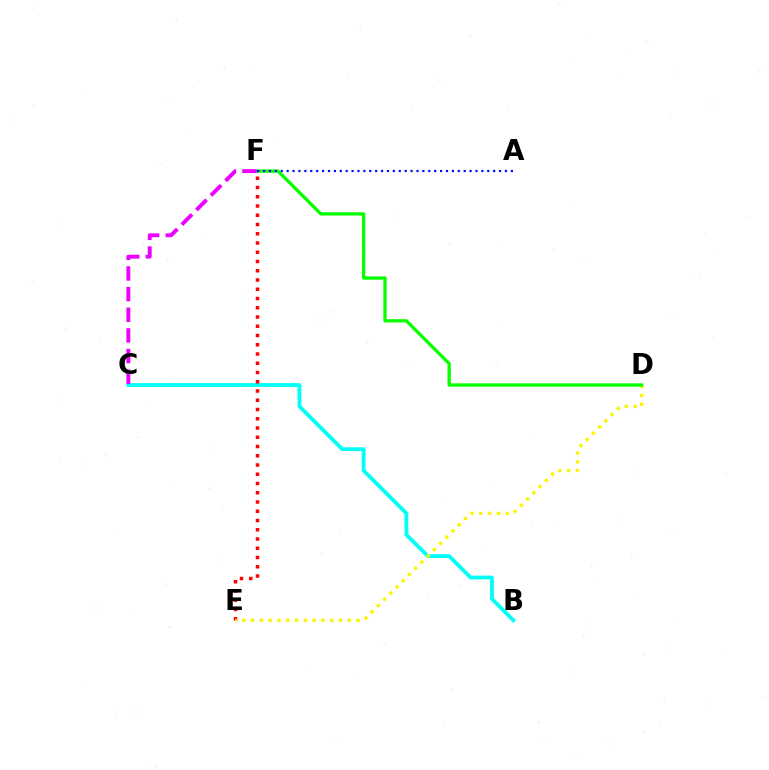{('B', 'C'): [{'color': '#00fff6', 'line_style': 'solid', 'thickness': 2.72}], ('E', 'F'): [{'color': '#ff0000', 'line_style': 'dotted', 'thickness': 2.51}], ('D', 'E'): [{'color': '#fcf500', 'line_style': 'dotted', 'thickness': 2.39}], ('D', 'F'): [{'color': '#08ff00', 'line_style': 'solid', 'thickness': 2.38}], ('A', 'F'): [{'color': '#0010ff', 'line_style': 'dotted', 'thickness': 1.6}], ('C', 'F'): [{'color': '#ee00ff', 'line_style': 'dashed', 'thickness': 2.81}]}